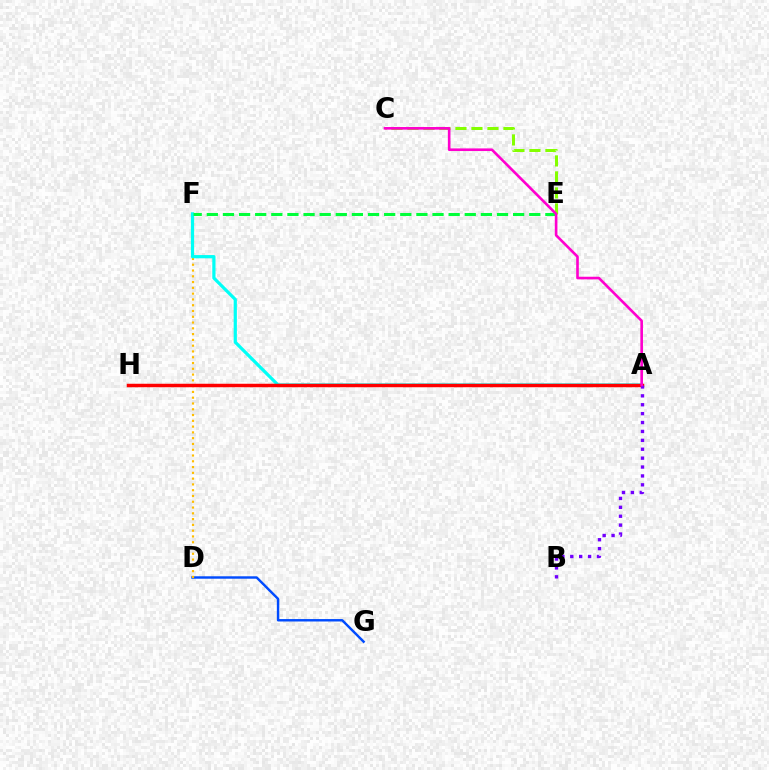{('D', 'G'): [{'color': '#004bff', 'line_style': 'solid', 'thickness': 1.75}], ('D', 'F'): [{'color': '#ffbd00', 'line_style': 'dotted', 'thickness': 1.57}], ('A', 'F'): [{'color': '#00fff6', 'line_style': 'solid', 'thickness': 2.31}], ('A', 'H'): [{'color': '#ff0000', 'line_style': 'solid', 'thickness': 2.5}], ('A', 'B'): [{'color': '#7200ff', 'line_style': 'dotted', 'thickness': 2.42}], ('C', 'E'): [{'color': '#84ff00', 'line_style': 'dashed', 'thickness': 2.17}], ('E', 'F'): [{'color': '#00ff39', 'line_style': 'dashed', 'thickness': 2.19}], ('A', 'C'): [{'color': '#ff00cf', 'line_style': 'solid', 'thickness': 1.89}]}